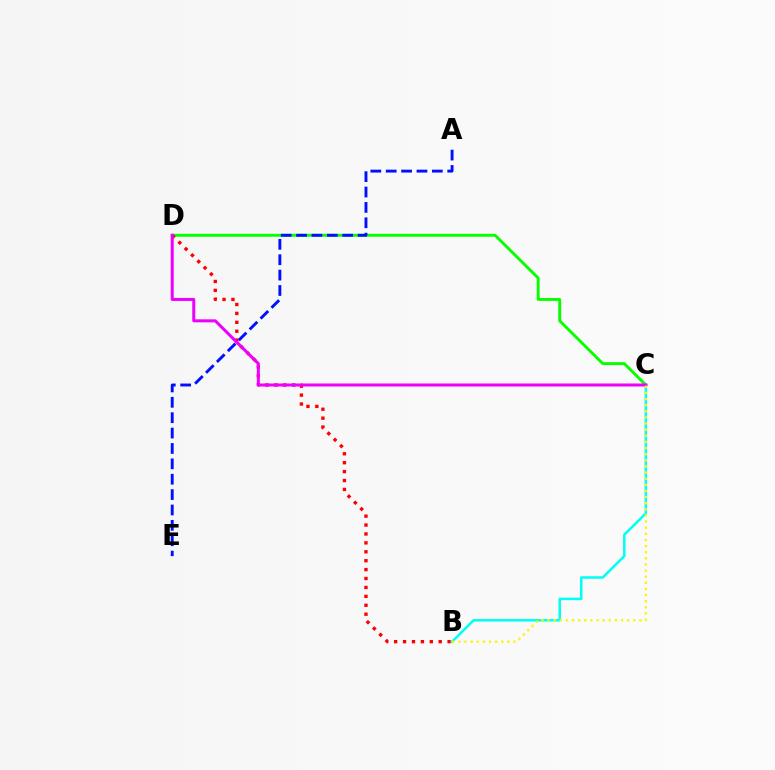{('C', 'D'): [{'color': '#08ff00', 'line_style': 'solid', 'thickness': 2.1}, {'color': '#ee00ff', 'line_style': 'solid', 'thickness': 2.17}], ('A', 'E'): [{'color': '#0010ff', 'line_style': 'dashed', 'thickness': 2.09}], ('B', 'D'): [{'color': '#ff0000', 'line_style': 'dotted', 'thickness': 2.42}], ('B', 'C'): [{'color': '#00fff6', 'line_style': 'solid', 'thickness': 1.81}, {'color': '#fcf500', 'line_style': 'dotted', 'thickness': 1.66}]}